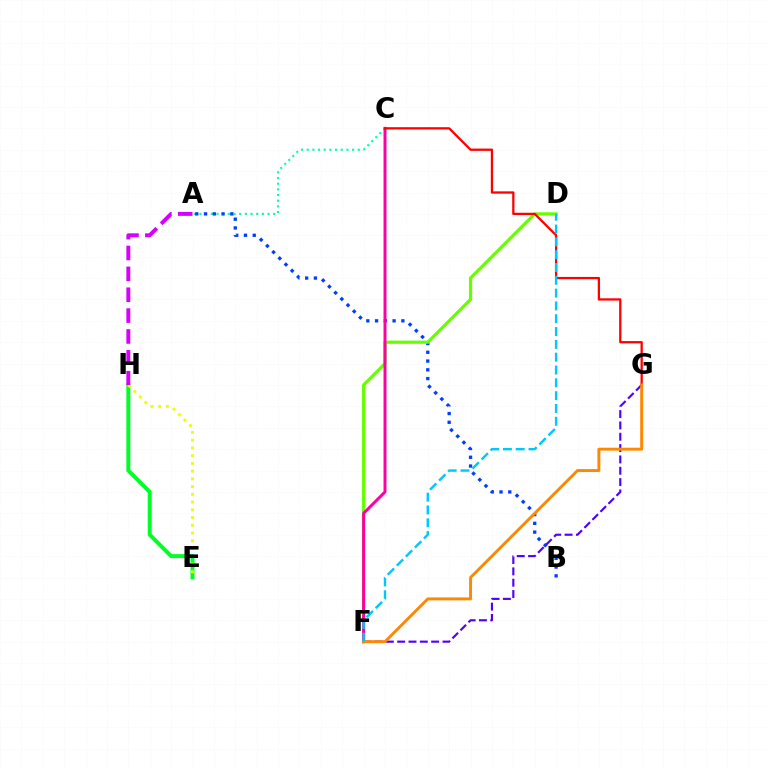{('A', 'C'): [{'color': '#00ffaf', 'line_style': 'dotted', 'thickness': 1.54}], ('E', 'H'): [{'color': '#00ff27', 'line_style': 'solid', 'thickness': 2.86}, {'color': '#eeff00', 'line_style': 'dotted', 'thickness': 2.1}], ('A', 'B'): [{'color': '#003fff', 'line_style': 'dotted', 'thickness': 2.38}], ('D', 'F'): [{'color': '#66ff00', 'line_style': 'solid', 'thickness': 2.31}, {'color': '#00c7ff', 'line_style': 'dashed', 'thickness': 1.74}], ('C', 'F'): [{'color': '#ff00a0', 'line_style': 'solid', 'thickness': 2.14}], ('A', 'H'): [{'color': '#d600ff', 'line_style': 'dashed', 'thickness': 2.83}], ('F', 'G'): [{'color': '#4f00ff', 'line_style': 'dashed', 'thickness': 1.54}, {'color': '#ff8800', 'line_style': 'solid', 'thickness': 2.1}], ('C', 'G'): [{'color': '#ff0000', 'line_style': 'solid', 'thickness': 1.64}]}